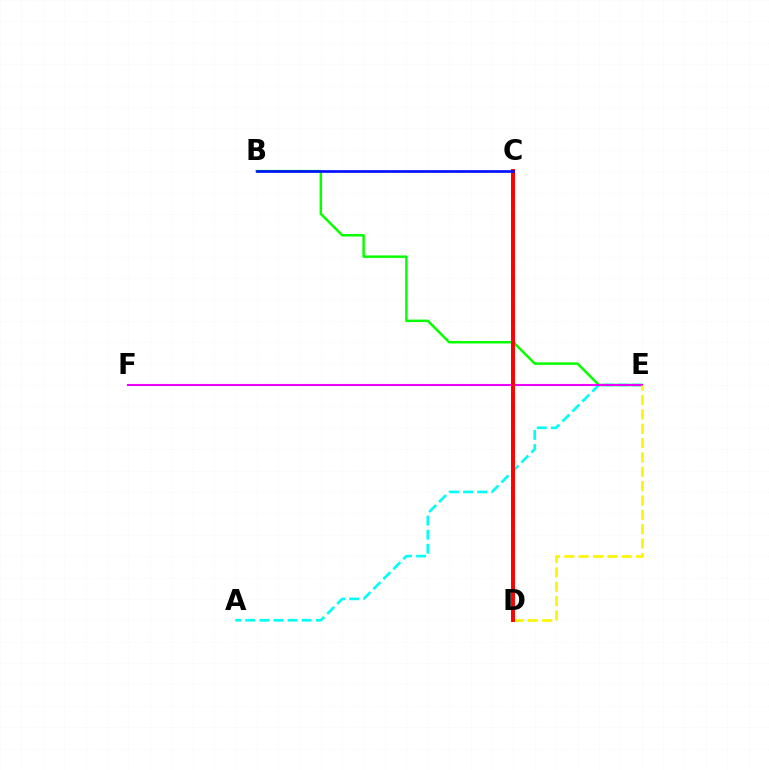{('B', 'E'): [{'color': '#08ff00', 'line_style': 'solid', 'thickness': 1.8}], ('A', 'E'): [{'color': '#00fff6', 'line_style': 'dashed', 'thickness': 1.91}], ('E', 'F'): [{'color': '#ee00ff', 'line_style': 'solid', 'thickness': 1.51}], ('D', 'E'): [{'color': '#fcf500', 'line_style': 'dashed', 'thickness': 1.95}], ('C', 'D'): [{'color': '#ff0000', 'line_style': 'solid', 'thickness': 2.85}], ('B', 'C'): [{'color': '#0010ff', 'line_style': 'solid', 'thickness': 1.93}]}